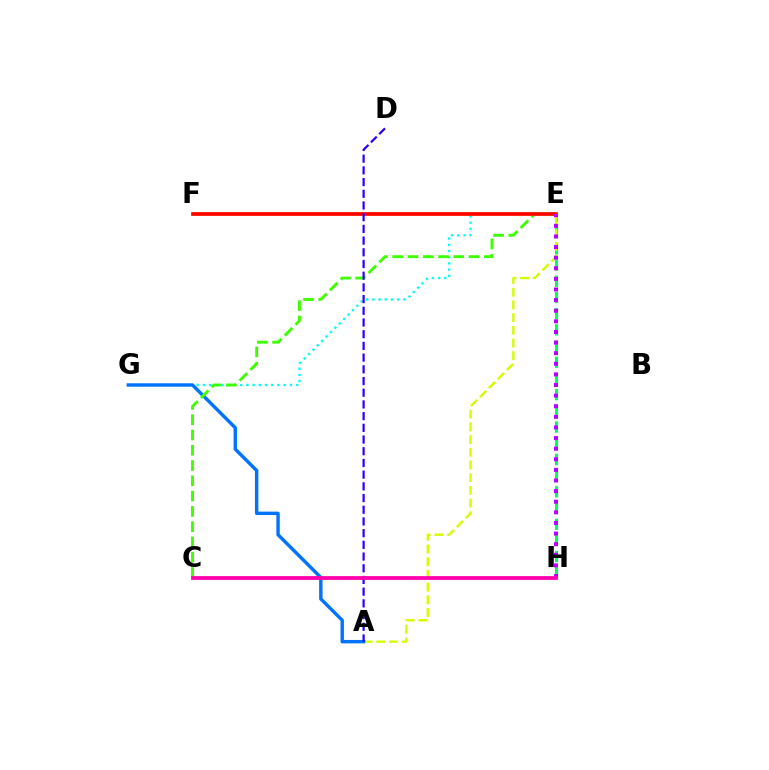{('E', 'H'): [{'color': '#00ff5c', 'line_style': 'dashed', 'thickness': 2.2}, {'color': '#b900ff', 'line_style': 'dotted', 'thickness': 2.88}], ('E', 'G'): [{'color': '#00fff6', 'line_style': 'dotted', 'thickness': 1.69}], ('A', 'E'): [{'color': '#d1ff00', 'line_style': 'dashed', 'thickness': 1.73}], ('A', 'G'): [{'color': '#0074ff', 'line_style': 'solid', 'thickness': 2.47}], ('E', 'F'): [{'color': '#ff9400', 'line_style': 'solid', 'thickness': 2.57}, {'color': '#ff0000', 'line_style': 'solid', 'thickness': 2.53}], ('C', 'E'): [{'color': '#3dff00', 'line_style': 'dashed', 'thickness': 2.08}], ('A', 'D'): [{'color': '#2500ff', 'line_style': 'dashed', 'thickness': 1.59}], ('C', 'H'): [{'color': '#ff00ac', 'line_style': 'solid', 'thickness': 2.71}]}